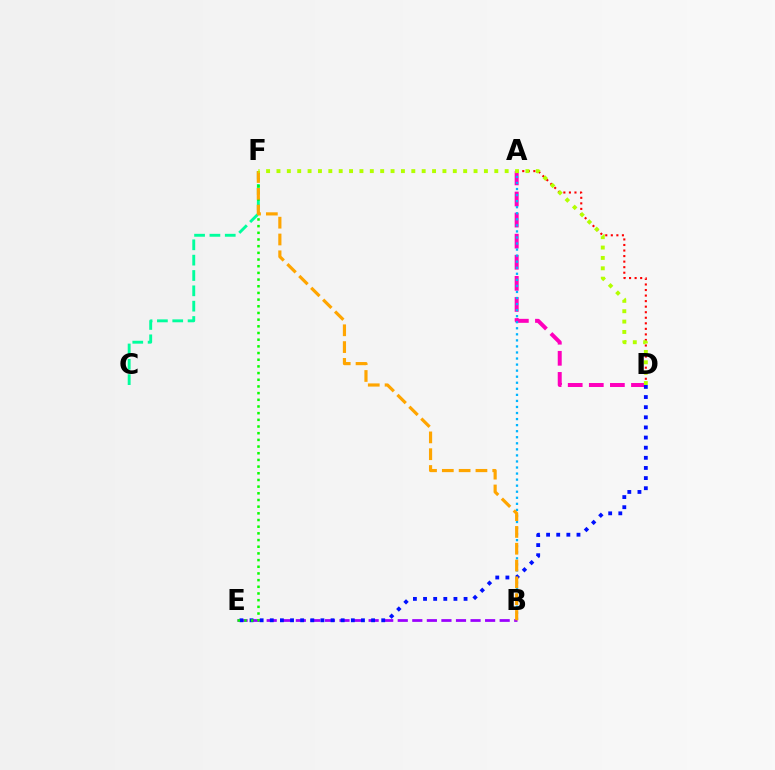{('A', 'D'): [{'color': '#ff00bd', 'line_style': 'dashed', 'thickness': 2.86}, {'color': '#ff0000', 'line_style': 'dotted', 'thickness': 1.51}], ('C', 'F'): [{'color': '#00ff9d', 'line_style': 'dashed', 'thickness': 2.08}], ('A', 'B'): [{'color': '#00b5ff', 'line_style': 'dotted', 'thickness': 1.64}], ('B', 'E'): [{'color': '#9b00ff', 'line_style': 'dashed', 'thickness': 1.98}], ('D', 'E'): [{'color': '#0010ff', 'line_style': 'dotted', 'thickness': 2.75}], ('E', 'F'): [{'color': '#08ff00', 'line_style': 'dotted', 'thickness': 1.81}], ('B', 'F'): [{'color': '#ffa500', 'line_style': 'dashed', 'thickness': 2.28}], ('D', 'F'): [{'color': '#b3ff00', 'line_style': 'dotted', 'thickness': 2.82}]}